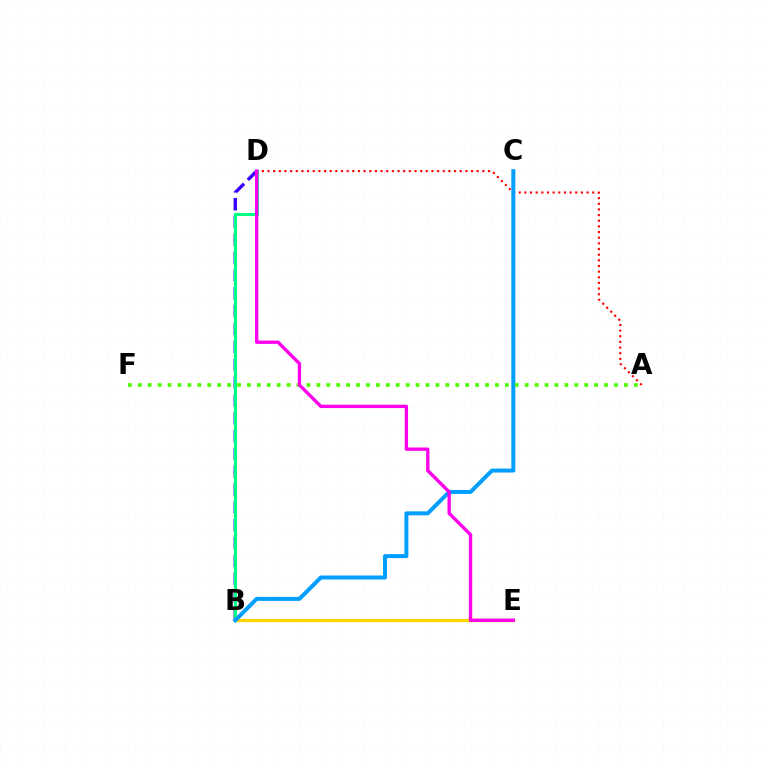{('B', 'D'): [{'color': '#3700ff', 'line_style': 'dashed', 'thickness': 2.42}, {'color': '#00ff86', 'line_style': 'solid', 'thickness': 2.23}], ('B', 'E'): [{'color': '#ffd500', 'line_style': 'solid', 'thickness': 2.37}], ('A', 'D'): [{'color': '#ff0000', 'line_style': 'dotted', 'thickness': 1.54}], ('B', 'C'): [{'color': '#009eff', 'line_style': 'solid', 'thickness': 2.87}], ('A', 'F'): [{'color': '#4fff00', 'line_style': 'dotted', 'thickness': 2.7}], ('D', 'E'): [{'color': '#ff00ed', 'line_style': 'solid', 'thickness': 2.42}]}